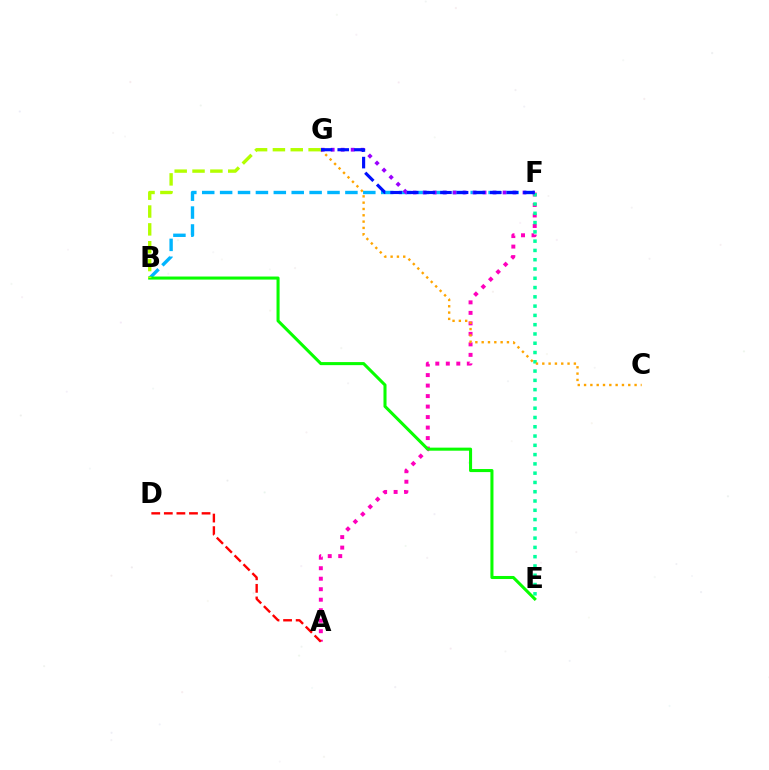{('A', 'F'): [{'color': '#ff00bd', 'line_style': 'dotted', 'thickness': 2.85}], ('E', 'F'): [{'color': '#00ff9d', 'line_style': 'dotted', 'thickness': 2.52}], ('C', 'G'): [{'color': '#ffa500', 'line_style': 'dotted', 'thickness': 1.72}], ('B', 'F'): [{'color': '#00b5ff', 'line_style': 'dashed', 'thickness': 2.43}], ('B', 'E'): [{'color': '#08ff00', 'line_style': 'solid', 'thickness': 2.2}], ('F', 'G'): [{'color': '#9b00ff', 'line_style': 'dotted', 'thickness': 2.71}, {'color': '#0010ff', 'line_style': 'dashed', 'thickness': 2.26}], ('B', 'G'): [{'color': '#b3ff00', 'line_style': 'dashed', 'thickness': 2.42}], ('A', 'D'): [{'color': '#ff0000', 'line_style': 'dashed', 'thickness': 1.71}]}